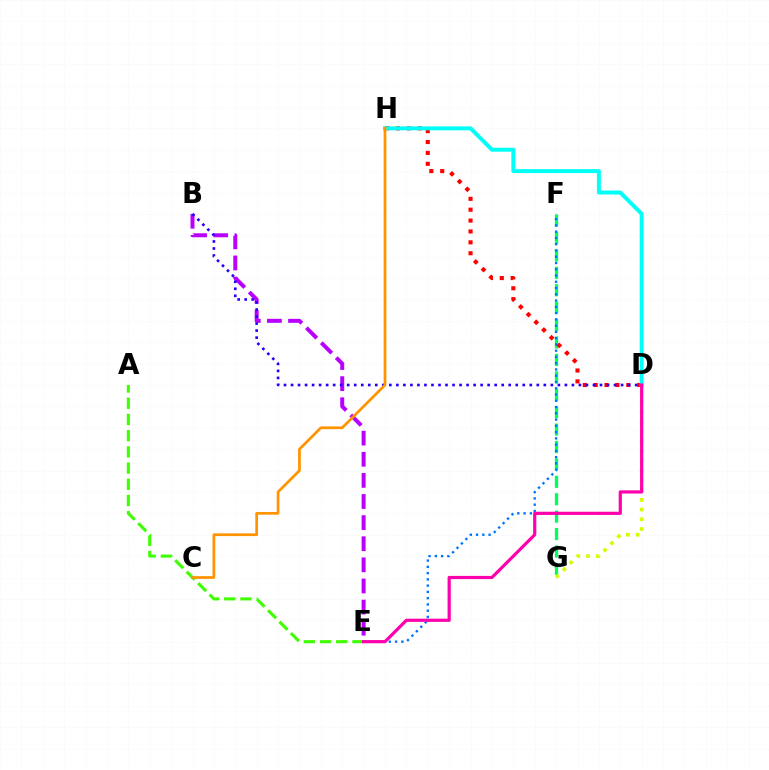{('F', 'G'): [{'color': '#00ff5c', 'line_style': 'dashed', 'thickness': 2.37}], ('E', 'F'): [{'color': '#0074ff', 'line_style': 'dotted', 'thickness': 1.7}], ('D', 'H'): [{'color': '#ff0000', 'line_style': 'dotted', 'thickness': 2.96}, {'color': '#00fff6', 'line_style': 'solid', 'thickness': 2.84}], ('B', 'E'): [{'color': '#b900ff', 'line_style': 'dashed', 'thickness': 2.87}], ('A', 'E'): [{'color': '#3dff00', 'line_style': 'dashed', 'thickness': 2.2}], ('D', 'G'): [{'color': '#d1ff00', 'line_style': 'dotted', 'thickness': 2.65}], ('B', 'D'): [{'color': '#2500ff', 'line_style': 'dotted', 'thickness': 1.91}], ('C', 'H'): [{'color': '#ff9400', 'line_style': 'solid', 'thickness': 1.97}], ('D', 'E'): [{'color': '#ff00ac', 'line_style': 'solid', 'thickness': 2.3}]}